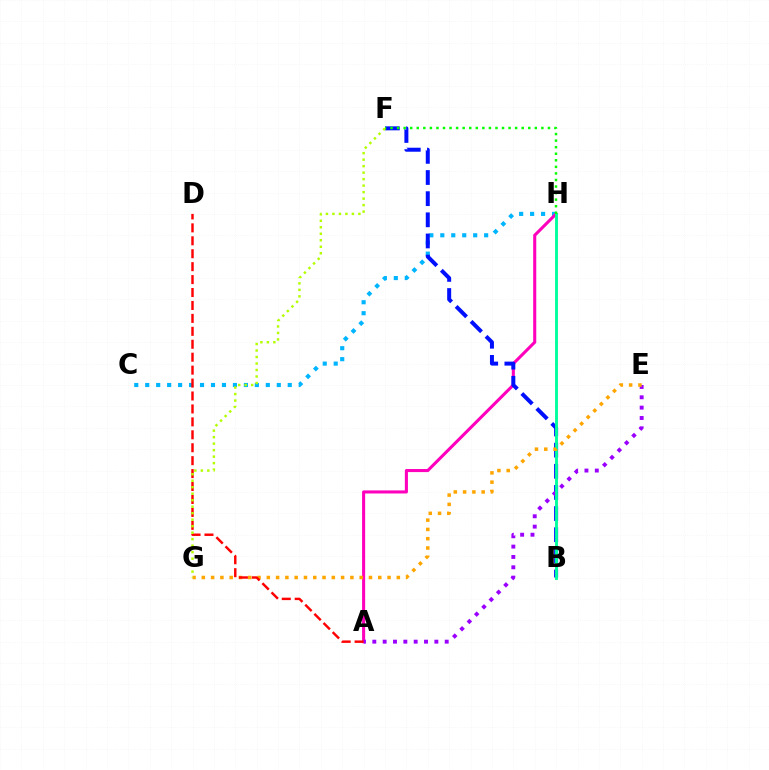{('C', 'H'): [{'color': '#00b5ff', 'line_style': 'dotted', 'thickness': 2.98}], ('A', 'H'): [{'color': '#ff00bd', 'line_style': 'solid', 'thickness': 2.21}], ('B', 'F'): [{'color': '#0010ff', 'line_style': 'dashed', 'thickness': 2.87}], ('A', 'E'): [{'color': '#9b00ff', 'line_style': 'dotted', 'thickness': 2.81}], ('B', 'H'): [{'color': '#00ff9d', 'line_style': 'solid', 'thickness': 2.07}], ('F', 'H'): [{'color': '#08ff00', 'line_style': 'dotted', 'thickness': 1.78}], ('E', 'G'): [{'color': '#ffa500', 'line_style': 'dotted', 'thickness': 2.52}], ('A', 'D'): [{'color': '#ff0000', 'line_style': 'dashed', 'thickness': 1.76}], ('F', 'G'): [{'color': '#b3ff00', 'line_style': 'dotted', 'thickness': 1.76}]}